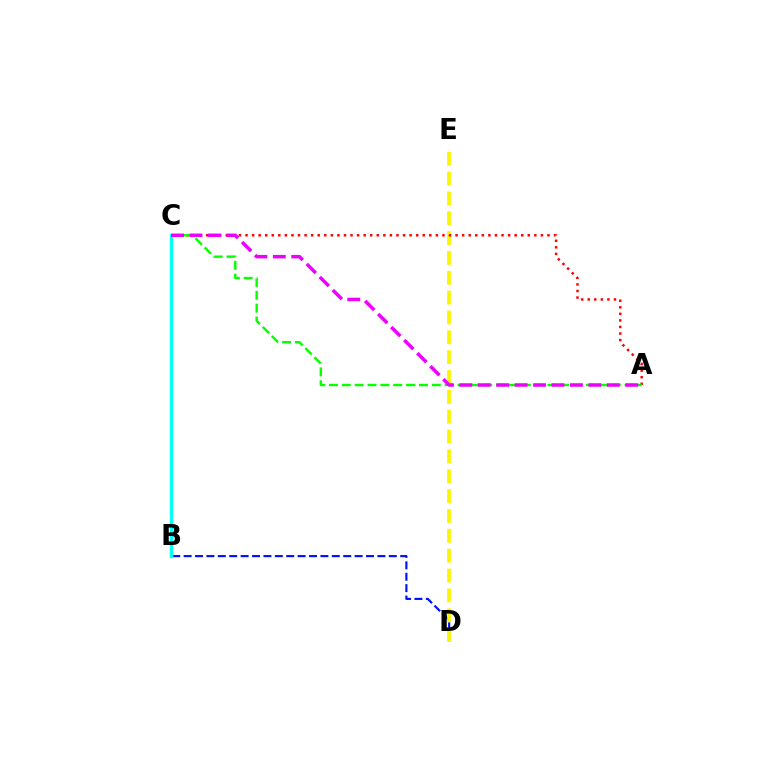{('B', 'D'): [{'color': '#0010ff', 'line_style': 'dashed', 'thickness': 1.55}], ('D', 'E'): [{'color': '#fcf500', 'line_style': 'dashed', 'thickness': 2.7}], ('A', 'C'): [{'color': '#ff0000', 'line_style': 'dotted', 'thickness': 1.78}, {'color': '#08ff00', 'line_style': 'dashed', 'thickness': 1.75}, {'color': '#ee00ff', 'line_style': 'dashed', 'thickness': 2.5}], ('B', 'C'): [{'color': '#00fff6', 'line_style': 'solid', 'thickness': 2.39}]}